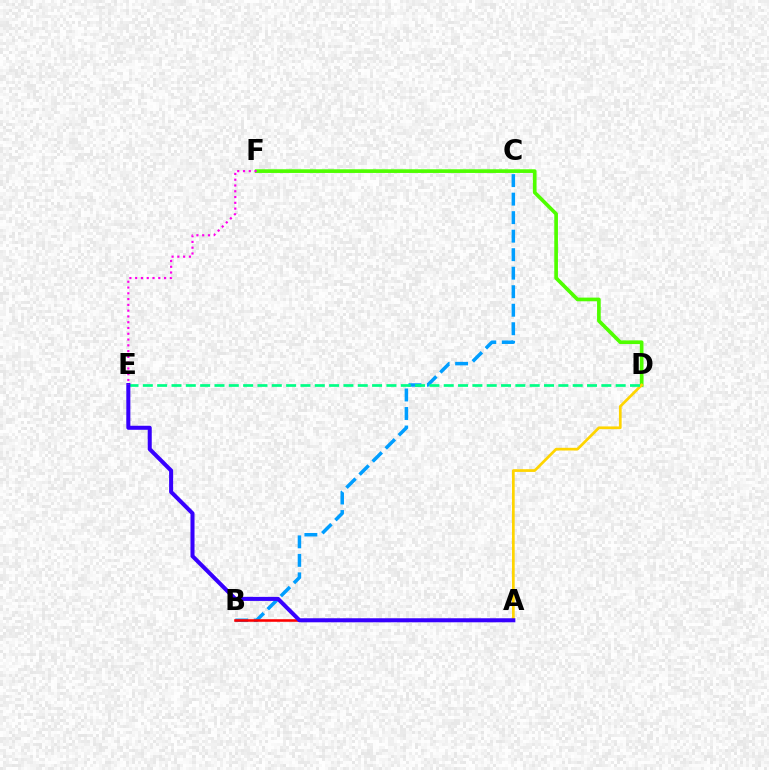{('D', 'F'): [{'color': '#4fff00', 'line_style': 'solid', 'thickness': 2.64}], ('B', 'C'): [{'color': '#009eff', 'line_style': 'dashed', 'thickness': 2.52}], ('A', 'B'): [{'color': '#ff0000', 'line_style': 'solid', 'thickness': 1.85}], ('A', 'D'): [{'color': '#ffd500', 'line_style': 'solid', 'thickness': 1.95}], ('D', 'E'): [{'color': '#00ff86', 'line_style': 'dashed', 'thickness': 1.95}], ('A', 'E'): [{'color': '#3700ff', 'line_style': 'solid', 'thickness': 2.91}], ('E', 'F'): [{'color': '#ff00ed', 'line_style': 'dotted', 'thickness': 1.57}]}